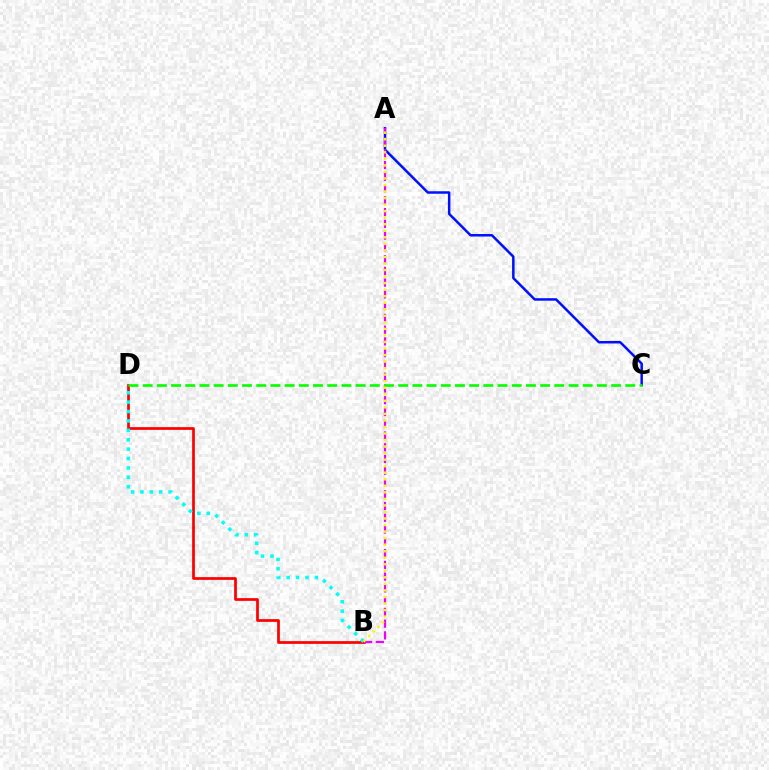{('B', 'D'): [{'color': '#ff0000', 'line_style': 'solid', 'thickness': 1.96}, {'color': '#00fff6', 'line_style': 'dotted', 'thickness': 2.55}], ('A', 'C'): [{'color': '#0010ff', 'line_style': 'solid', 'thickness': 1.8}], ('A', 'B'): [{'color': '#ee00ff', 'line_style': 'dashed', 'thickness': 1.6}, {'color': '#fcf500', 'line_style': 'dotted', 'thickness': 1.78}], ('C', 'D'): [{'color': '#08ff00', 'line_style': 'dashed', 'thickness': 1.93}]}